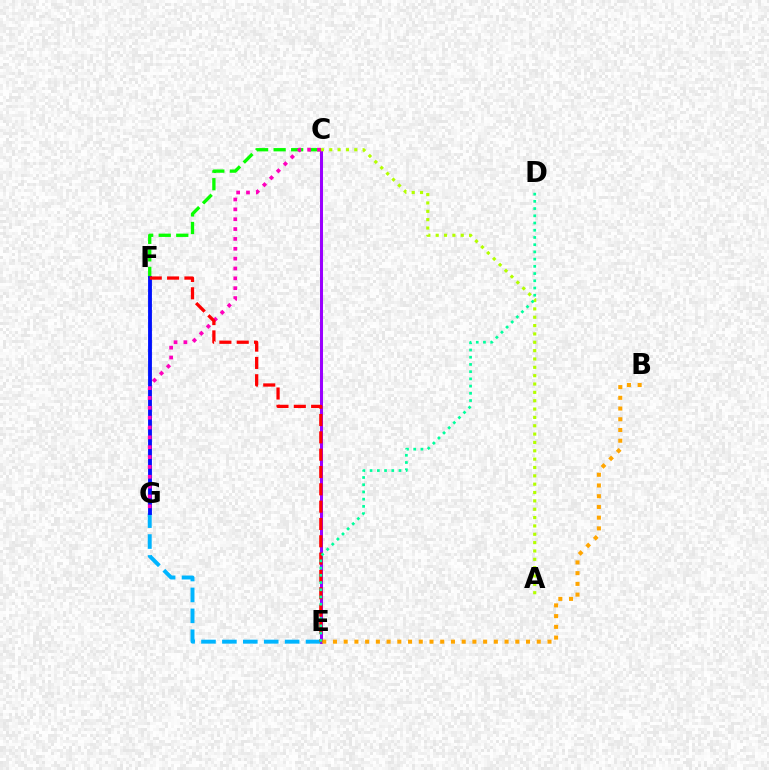{('C', 'F'): [{'color': '#08ff00', 'line_style': 'dashed', 'thickness': 2.38}], ('C', 'E'): [{'color': '#9b00ff', 'line_style': 'solid', 'thickness': 2.18}], ('E', 'G'): [{'color': '#00b5ff', 'line_style': 'dashed', 'thickness': 2.84}], ('F', 'G'): [{'color': '#0010ff', 'line_style': 'solid', 'thickness': 2.77}], ('B', 'E'): [{'color': '#ffa500', 'line_style': 'dotted', 'thickness': 2.91}], ('A', 'C'): [{'color': '#b3ff00', 'line_style': 'dotted', 'thickness': 2.27}], ('C', 'G'): [{'color': '#ff00bd', 'line_style': 'dotted', 'thickness': 2.68}], ('E', 'F'): [{'color': '#ff0000', 'line_style': 'dashed', 'thickness': 2.35}], ('D', 'E'): [{'color': '#00ff9d', 'line_style': 'dotted', 'thickness': 1.96}]}